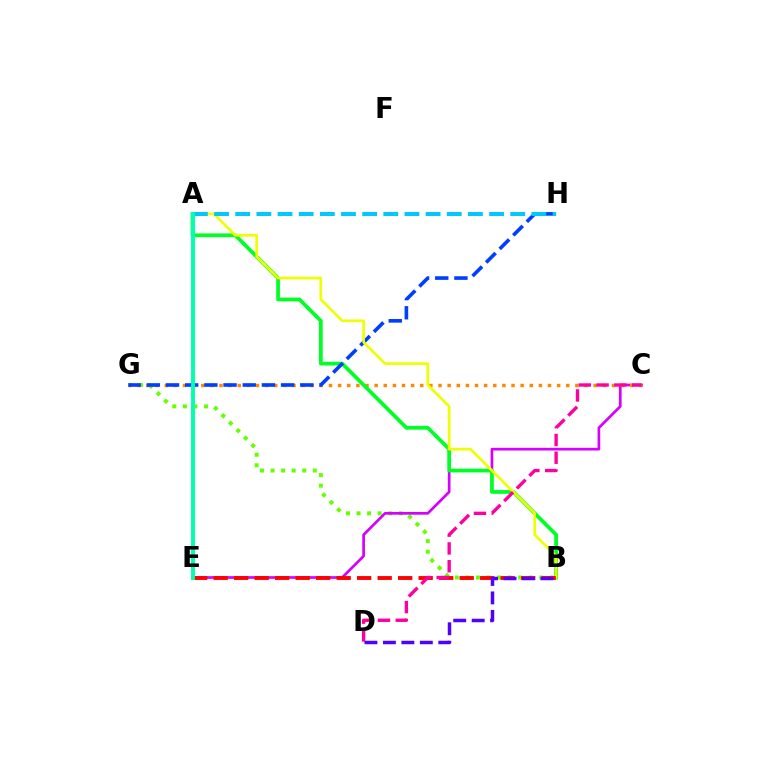{('B', 'G'): [{'color': '#66ff00', 'line_style': 'dotted', 'thickness': 2.87}], ('C', 'E'): [{'color': '#d600ff', 'line_style': 'solid', 'thickness': 1.94}], ('C', 'G'): [{'color': '#ff8800', 'line_style': 'dotted', 'thickness': 2.48}], ('A', 'B'): [{'color': '#00ff27', 'line_style': 'solid', 'thickness': 2.71}, {'color': '#eeff00', 'line_style': 'solid', 'thickness': 1.94}], ('G', 'H'): [{'color': '#003fff', 'line_style': 'dashed', 'thickness': 2.61}], ('B', 'E'): [{'color': '#ff0000', 'line_style': 'dashed', 'thickness': 2.79}], ('A', 'H'): [{'color': '#00c7ff', 'line_style': 'dashed', 'thickness': 2.87}], ('A', 'E'): [{'color': '#00ffaf', 'line_style': 'solid', 'thickness': 2.82}], ('C', 'D'): [{'color': '#ff00a0', 'line_style': 'dashed', 'thickness': 2.42}], ('B', 'D'): [{'color': '#4f00ff', 'line_style': 'dashed', 'thickness': 2.51}]}